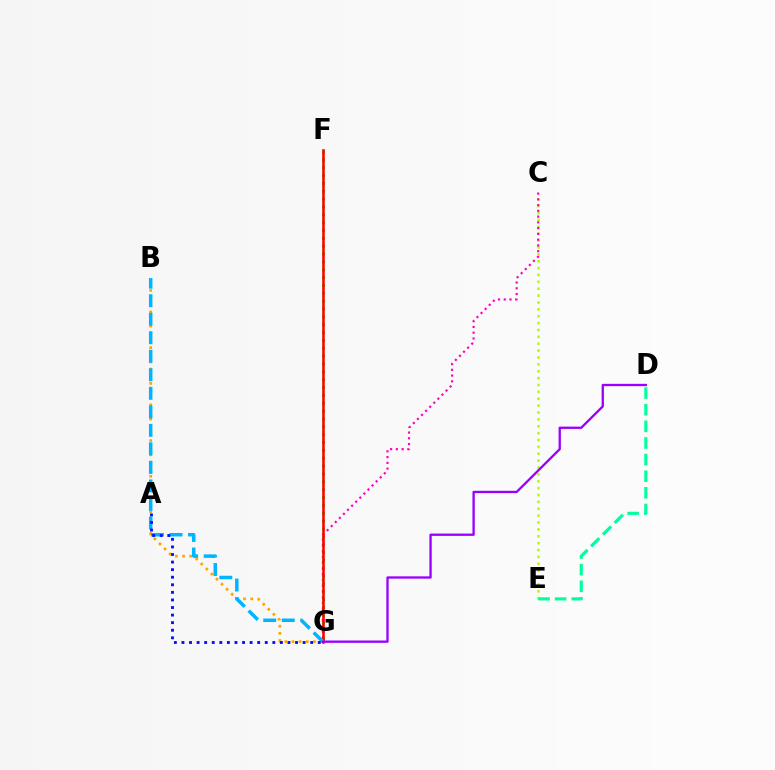{('C', 'E'): [{'color': '#b3ff00', 'line_style': 'dotted', 'thickness': 1.87}], ('B', 'G'): [{'color': '#ffa500', 'line_style': 'dotted', 'thickness': 1.94}, {'color': '#00b5ff', 'line_style': 'dashed', 'thickness': 2.52}], ('F', 'G'): [{'color': '#08ff00', 'line_style': 'dotted', 'thickness': 2.13}, {'color': '#ff0000', 'line_style': 'solid', 'thickness': 1.84}], ('C', 'G'): [{'color': '#ff00bd', 'line_style': 'dotted', 'thickness': 1.56}], ('D', 'E'): [{'color': '#00ff9d', 'line_style': 'dashed', 'thickness': 2.26}], ('A', 'G'): [{'color': '#0010ff', 'line_style': 'dotted', 'thickness': 2.06}], ('D', 'G'): [{'color': '#9b00ff', 'line_style': 'solid', 'thickness': 1.67}]}